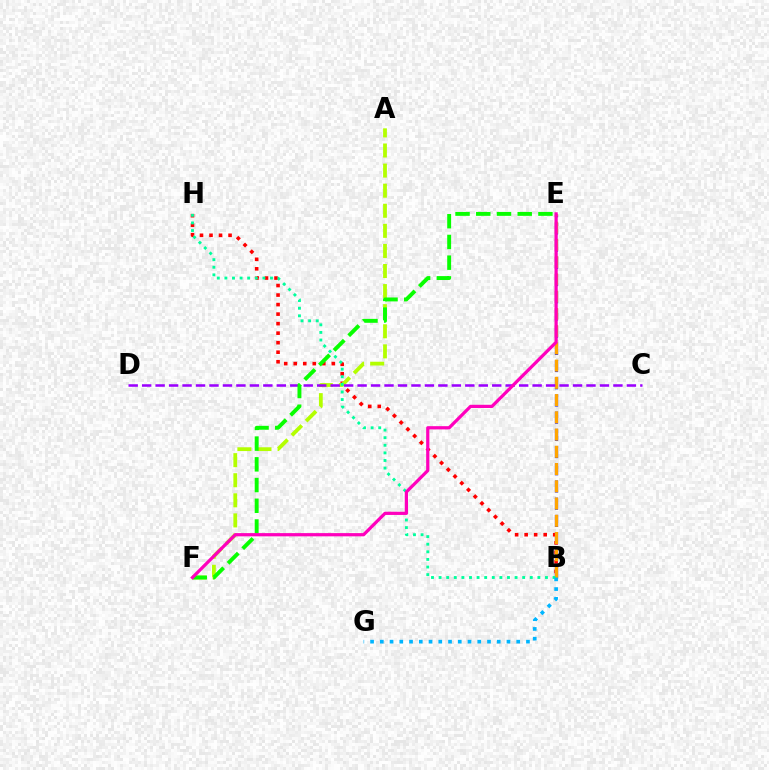{('B', 'E'): [{'color': '#0010ff', 'line_style': 'dashed', 'thickness': 2.34}, {'color': '#ffa500', 'line_style': 'dashed', 'thickness': 2.34}], ('B', 'H'): [{'color': '#ff0000', 'line_style': 'dotted', 'thickness': 2.59}, {'color': '#00ff9d', 'line_style': 'dotted', 'thickness': 2.06}], ('A', 'F'): [{'color': '#b3ff00', 'line_style': 'dashed', 'thickness': 2.73}], ('C', 'D'): [{'color': '#9b00ff', 'line_style': 'dashed', 'thickness': 1.83}], ('E', 'F'): [{'color': '#08ff00', 'line_style': 'dashed', 'thickness': 2.81}, {'color': '#ff00bd', 'line_style': 'solid', 'thickness': 2.32}], ('B', 'G'): [{'color': '#00b5ff', 'line_style': 'dotted', 'thickness': 2.65}]}